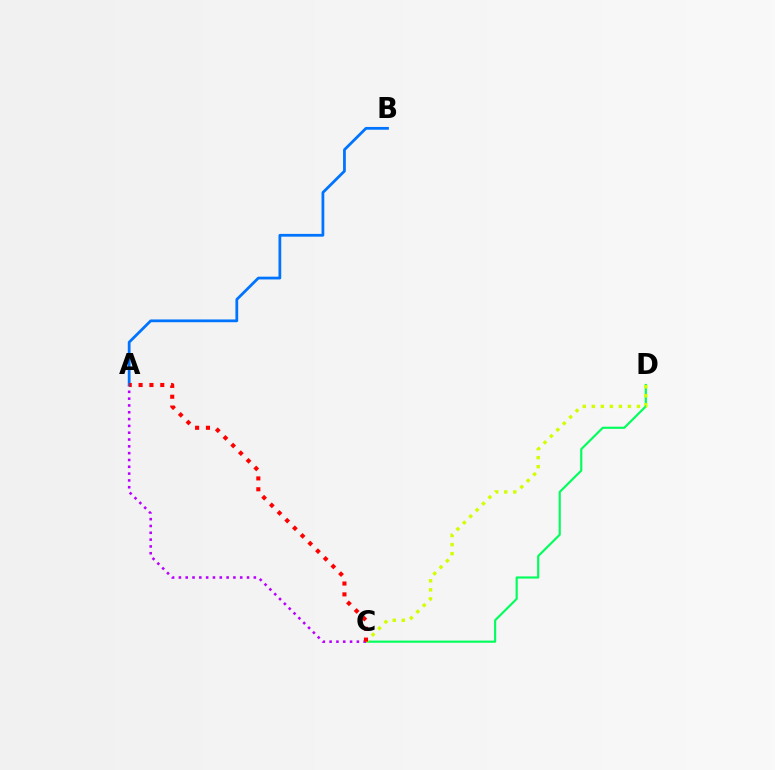{('C', 'D'): [{'color': '#00ff5c', 'line_style': 'solid', 'thickness': 1.55}, {'color': '#d1ff00', 'line_style': 'dotted', 'thickness': 2.45}], ('A', 'C'): [{'color': '#b900ff', 'line_style': 'dotted', 'thickness': 1.85}, {'color': '#ff0000', 'line_style': 'dotted', 'thickness': 2.95}], ('A', 'B'): [{'color': '#0074ff', 'line_style': 'solid', 'thickness': 1.99}]}